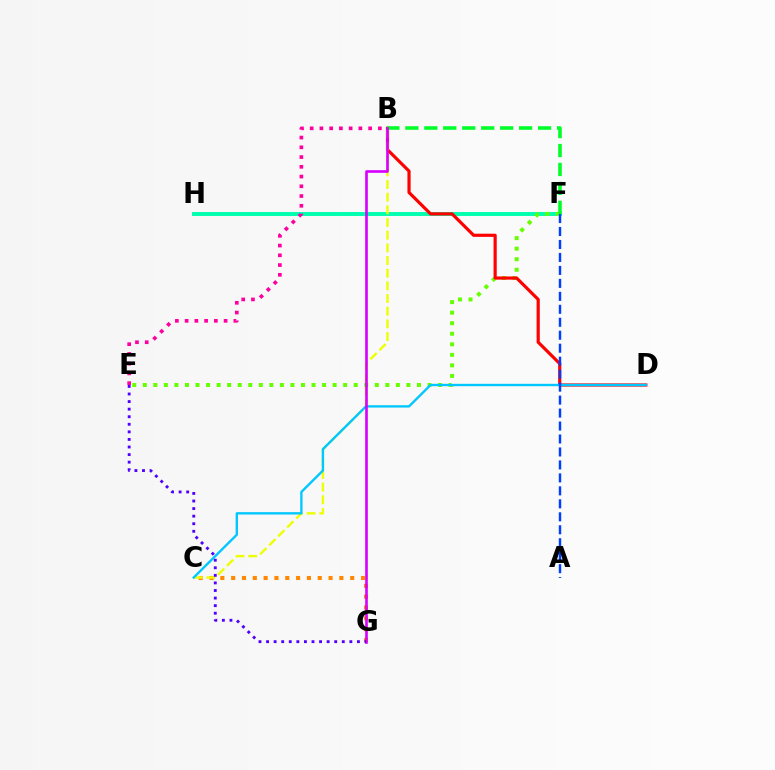{('C', 'G'): [{'color': '#ff8800', 'line_style': 'dotted', 'thickness': 2.94}], ('F', 'H'): [{'color': '#00ffaf', 'line_style': 'solid', 'thickness': 2.82}], ('E', 'F'): [{'color': '#66ff00', 'line_style': 'dotted', 'thickness': 2.87}], ('B', 'D'): [{'color': '#ff0000', 'line_style': 'solid', 'thickness': 2.29}], ('B', 'C'): [{'color': '#eeff00', 'line_style': 'dashed', 'thickness': 1.72}], ('C', 'D'): [{'color': '#00c7ff', 'line_style': 'solid', 'thickness': 1.7}], ('A', 'F'): [{'color': '#003fff', 'line_style': 'dashed', 'thickness': 1.76}], ('B', 'E'): [{'color': '#ff00a0', 'line_style': 'dotted', 'thickness': 2.65}], ('B', 'F'): [{'color': '#00ff27', 'line_style': 'dashed', 'thickness': 2.58}], ('B', 'G'): [{'color': '#d600ff', 'line_style': 'solid', 'thickness': 1.9}], ('E', 'G'): [{'color': '#4f00ff', 'line_style': 'dotted', 'thickness': 2.06}]}